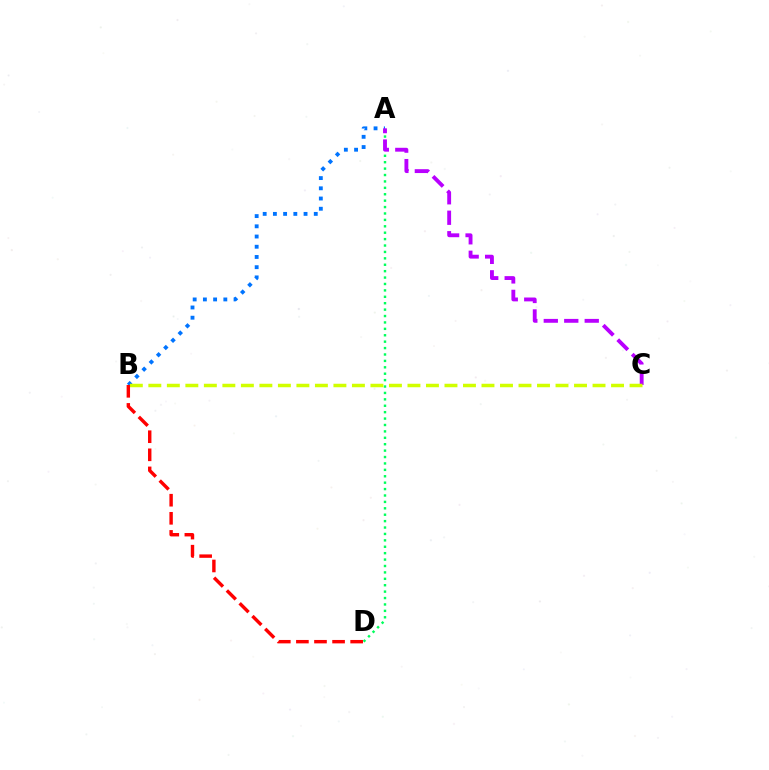{('A', 'B'): [{'color': '#0074ff', 'line_style': 'dotted', 'thickness': 2.78}], ('A', 'D'): [{'color': '#00ff5c', 'line_style': 'dotted', 'thickness': 1.74}], ('A', 'C'): [{'color': '#b900ff', 'line_style': 'dashed', 'thickness': 2.78}], ('B', 'C'): [{'color': '#d1ff00', 'line_style': 'dashed', 'thickness': 2.51}], ('B', 'D'): [{'color': '#ff0000', 'line_style': 'dashed', 'thickness': 2.46}]}